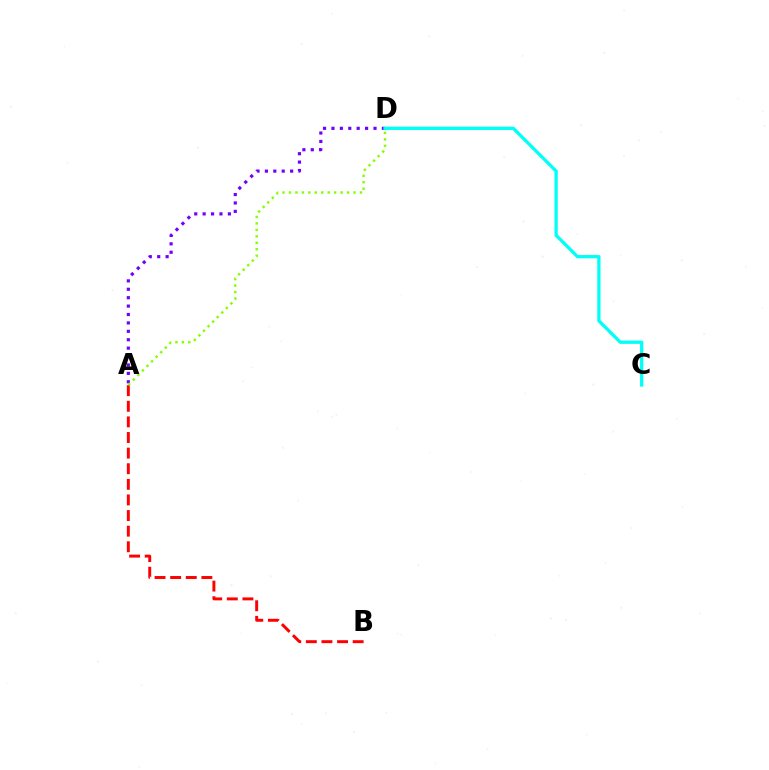{('A', 'D'): [{'color': '#7200ff', 'line_style': 'dotted', 'thickness': 2.28}, {'color': '#84ff00', 'line_style': 'dotted', 'thickness': 1.75}], ('A', 'B'): [{'color': '#ff0000', 'line_style': 'dashed', 'thickness': 2.12}], ('C', 'D'): [{'color': '#00fff6', 'line_style': 'solid', 'thickness': 2.36}]}